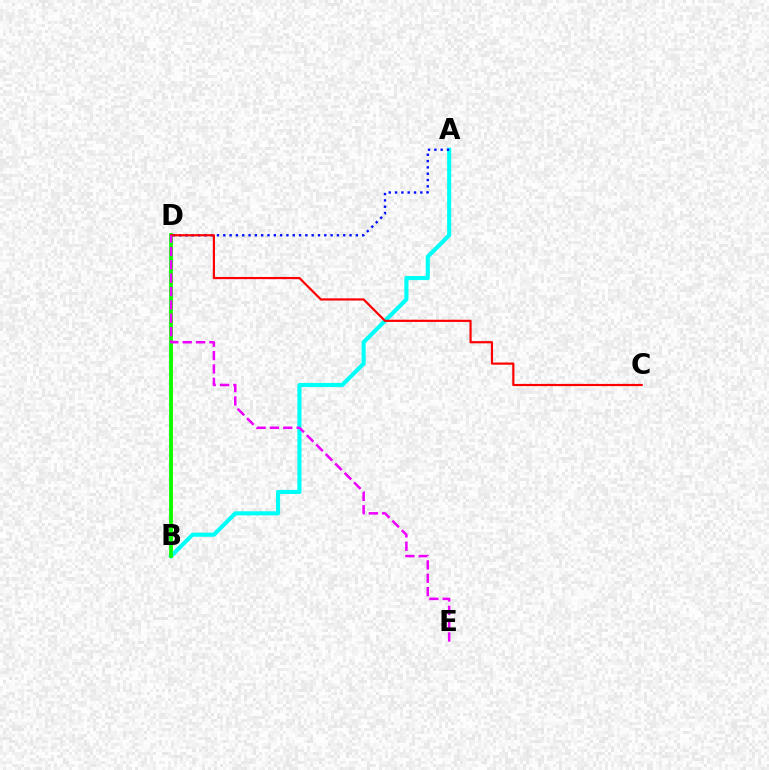{('B', 'D'): [{'color': '#fcf500', 'line_style': 'solid', 'thickness': 2.17}, {'color': '#08ff00', 'line_style': 'solid', 'thickness': 2.7}], ('A', 'B'): [{'color': '#00fff6', 'line_style': 'solid', 'thickness': 2.95}], ('A', 'D'): [{'color': '#0010ff', 'line_style': 'dotted', 'thickness': 1.72}], ('C', 'D'): [{'color': '#ff0000', 'line_style': 'solid', 'thickness': 1.58}], ('D', 'E'): [{'color': '#ee00ff', 'line_style': 'dashed', 'thickness': 1.81}]}